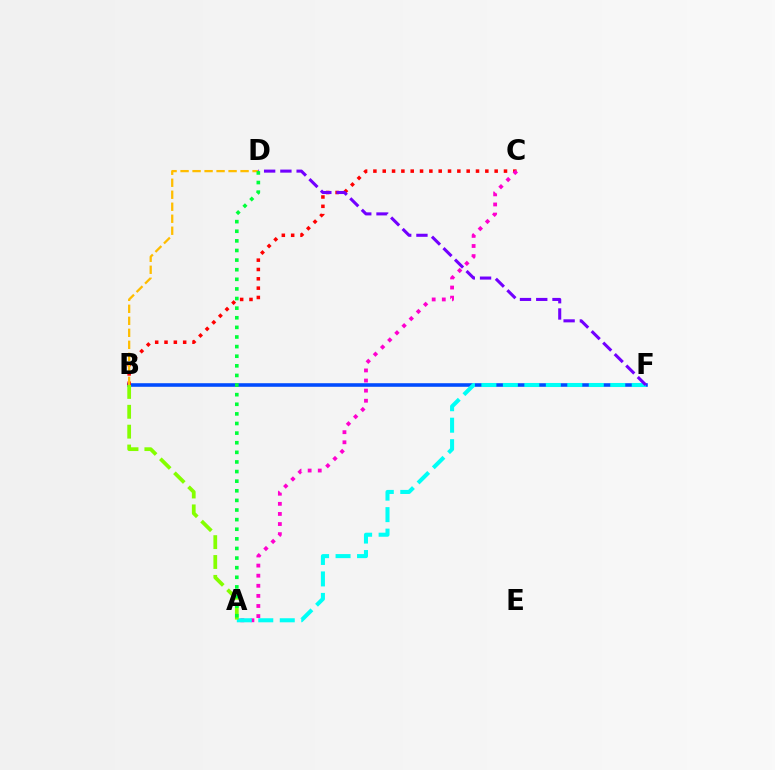{('B', 'F'): [{'color': '#004bff', 'line_style': 'solid', 'thickness': 2.57}], ('B', 'C'): [{'color': '#ff0000', 'line_style': 'dotted', 'thickness': 2.53}], ('A', 'C'): [{'color': '#ff00cf', 'line_style': 'dotted', 'thickness': 2.74}], ('A', 'F'): [{'color': '#00fff6', 'line_style': 'dashed', 'thickness': 2.92}], ('B', 'D'): [{'color': '#ffbd00', 'line_style': 'dashed', 'thickness': 1.63}], ('A', 'B'): [{'color': '#84ff00', 'line_style': 'dashed', 'thickness': 2.7}], ('D', 'F'): [{'color': '#7200ff', 'line_style': 'dashed', 'thickness': 2.21}], ('A', 'D'): [{'color': '#00ff39', 'line_style': 'dotted', 'thickness': 2.61}]}